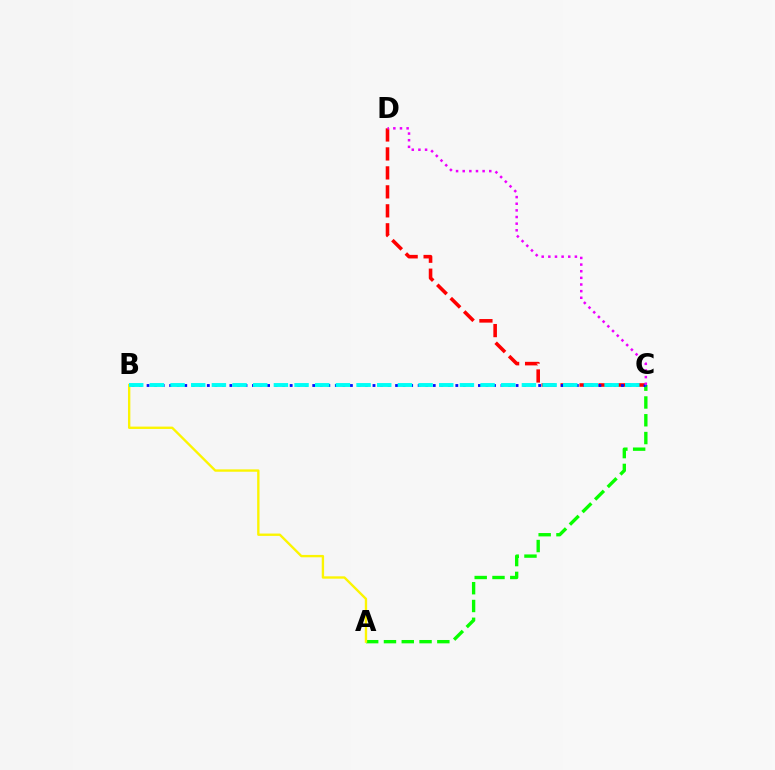{('A', 'C'): [{'color': '#08ff00', 'line_style': 'dashed', 'thickness': 2.42}], ('A', 'B'): [{'color': '#fcf500', 'line_style': 'solid', 'thickness': 1.7}], ('C', 'D'): [{'color': '#ff0000', 'line_style': 'dashed', 'thickness': 2.58}, {'color': '#ee00ff', 'line_style': 'dotted', 'thickness': 1.8}], ('B', 'C'): [{'color': '#0010ff', 'line_style': 'dotted', 'thickness': 2.05}, {'color': '#00fff6', 'line_style': 'dashed', 'thickness': 2.81}]}